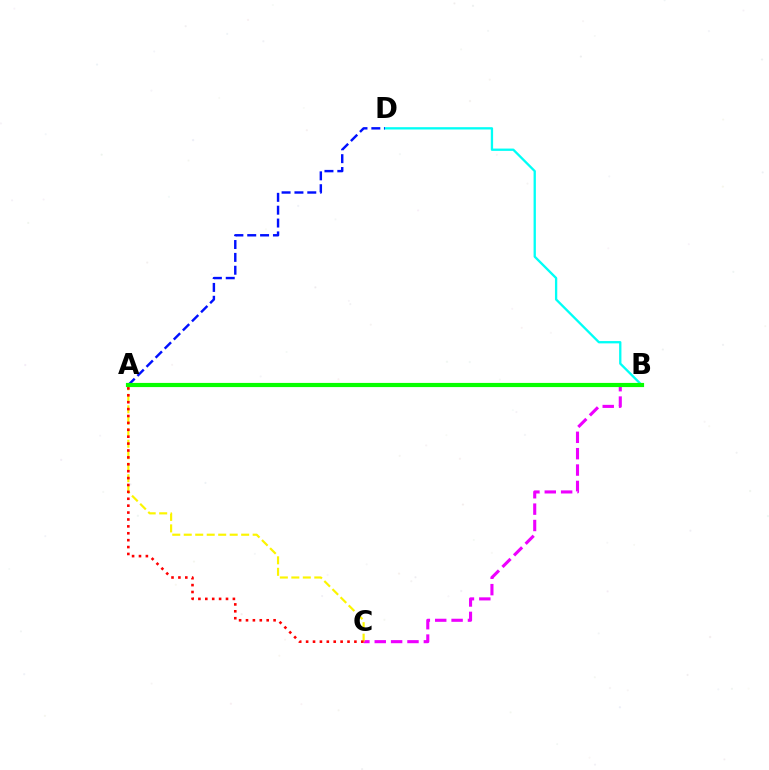{('B', 'C'): [{'color': '#ee00ff', 'line_style': 'dashed', 'thickness': 2.22}], ('A', 'C'): [{'color': '#fcf500', 'line_style': 'dashed', 'thickness': 1.56}, {'color': '#ff0000', 'line_style': 'dotted', 'thickness': 1.87}], ('B', 'D'): [{'color': '#00fff6', 'line_style': 'solid', 'thickness': 1.66}], ('A', 'D'): [{'color': '#0010ff', 'line_style': 'dashed', 'thickness': 1.75}], ('A', 'B'): [{'color': '#08ff00', 'line_style': 'solid', 'thickness': 3.0}]}